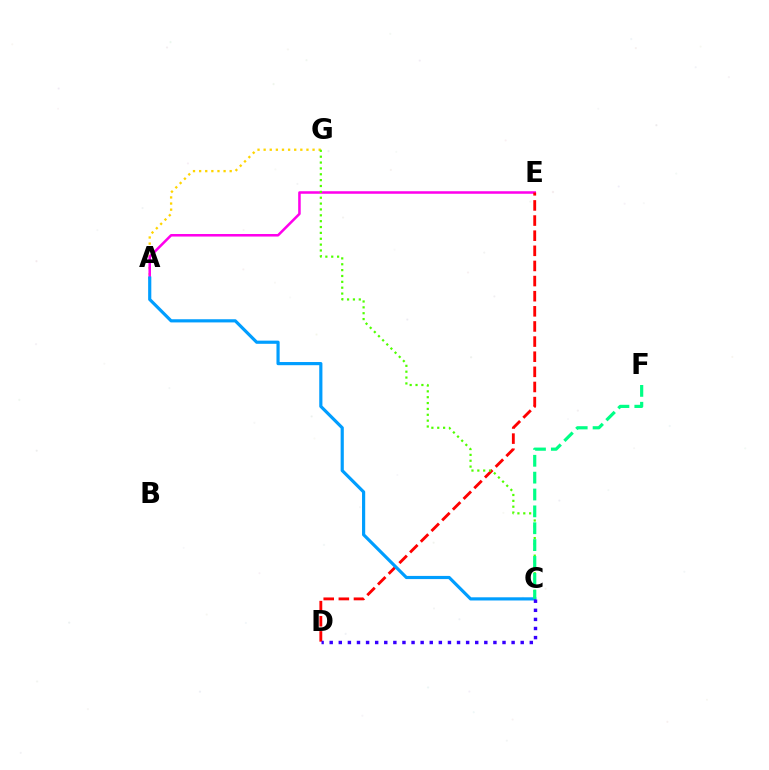{('A', 'G'): [{'color': '#ffd500', 'line_style': 'dotted', 'thickness': 1.66}], ('A', 'E'): [{'color': '#ff00ed', 'line_style': 'solid', 'thickness': 1.83}], ('D', 'E'): [{'color': '#ff0000', 'line_style': 'dashed', 'thickness': 2.06}], ('C', 'G'): [{'color': '#4fff00', 'line_style': 'dotted', 'thickness': 1.59}], ('A', 'C'): [{'color': '#009eff', 'line_style': 'solid', 'thickness': 2.28}], ('C', 'F'): [{'color': '#00ff86', 'line_style': 'dashed', 'thickness': 2.29}], ('C', 'D'): [{'color': '#3700ff', 'line_style': 'dotted', 'thickness': 2.47}]}